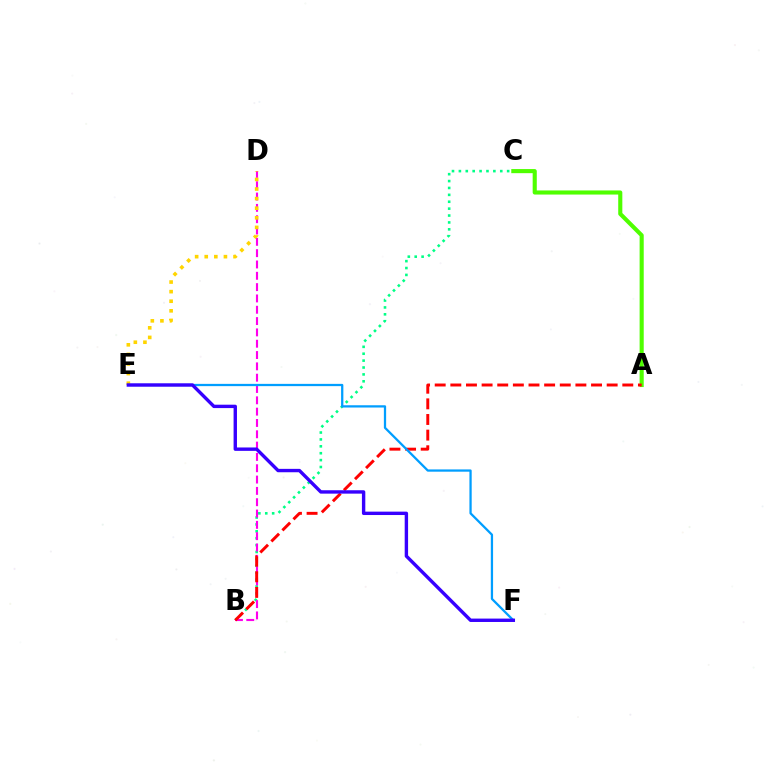{('A', 'C'): [{'color': '#4fff00', 'line_style': 'solid', 'thickness': 2.96}], ('B', 'C'): [{'color': '#00ff86', 'line_style': 'dotted', 'thickness': 1.87}], ('B', 'D'): [{'color': '#ff00ed', 'line_style': 'dashed', 'thickness': 1.54}], ('D', 'E'): [{'color': '#ffd500', 'line_style': 'dotted', 'thickness': 2.61}], ('A', 'B'): [{'color': '#ff0000', 'line_style': 'dashed', 'thickness': 2.12}], ('E', 'F'): [{'color': '#009eff', 'line_style': 'solid', 'thickness': 1.63}, {'color': '#3700ff', 'line_style': 'solid', 'thickness': 2.44}]}